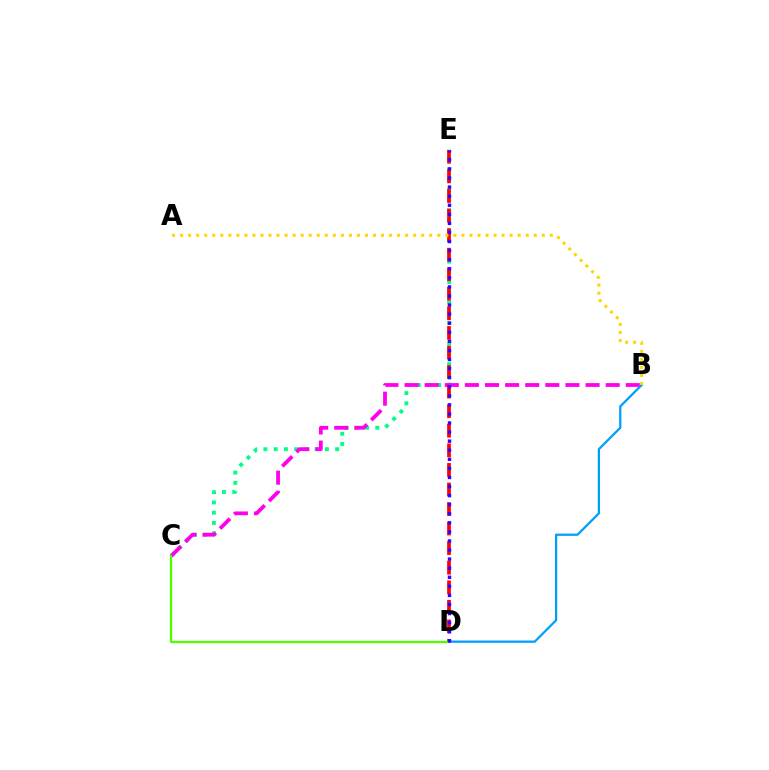{('C', 'E'): [{'color': '#00ff86', 'line_style': 'dotted', 'thickness': 2.79}], ('B', 'C'): [{'color': '#ff00ed', 'line_style': 'dashed', 'thickness': 2.73}], ('D', 'E'): [{'color': '#ff0000', 'line_style': 'dashed', 'thickness': 2.66}, {'color': '#3700ff', 'line_style': 'dotted', 'thickness': 2.47}], ('C', 'D'): [{'color': '#4fff00', 'line_style': 'solid', 'thickness': 1.63}], ('B', 'D'): [{'color': '#009eff', 'line_style': 'solid', 'thickness': 1.62}], ('A', 'B'): [{'color': '#ffd500', 'line_style': 'dotted', 'thickness': 2.18}]}